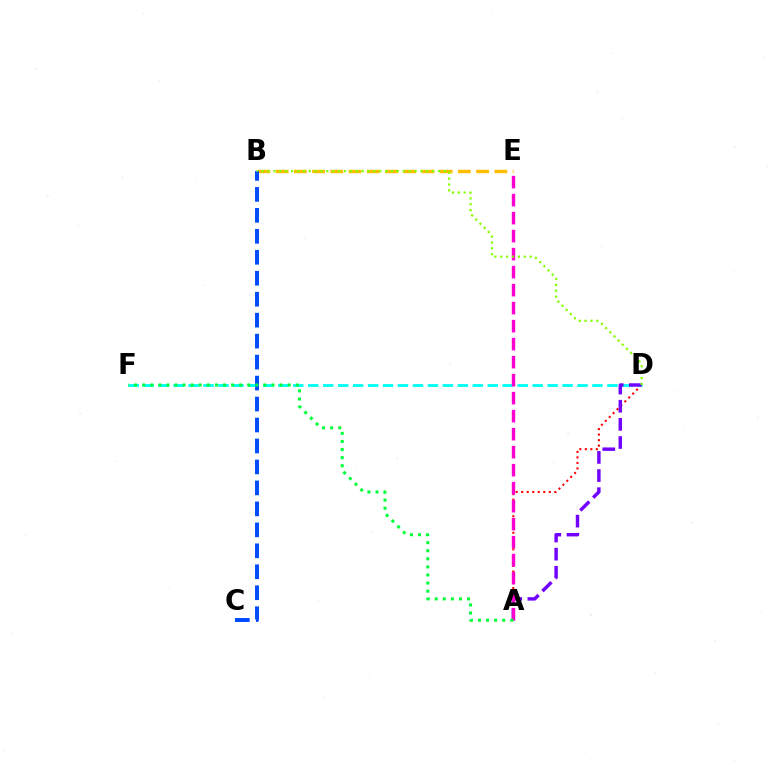{('A', 'D'): [{'color': '#ff0000', 'line_style': 'dotted', 'thickness': 1.5}, {'color': '#7200ff', 'line_style': 'dashed', 'thickness': 2.46}], ('D', 'F'): [{'color': '#00fff6', 'line_style': 'dashed', 'thickness': 2.03}], ('B', 'E'): [{'color': '#ffbd00', 'line_style': 'dashed', 'thickness': 2.48}], ('A', 'E'): [{'color': '#ff00cf', 'line_style': 'dashed', 'thickness': 2.45}], ('B', 'C'): [{'color': '#004bff', 'line_style': 'dashed', 'thickness': 2.85}], ('A', 'F'): [{'color': '#00ff39', 'line_style': 'dotted', 'thickness': 2.2}], ('B', 'D'): [{'color': '#84ff00', 'line_style': 'dotted', 'thickness': 1.6}]}